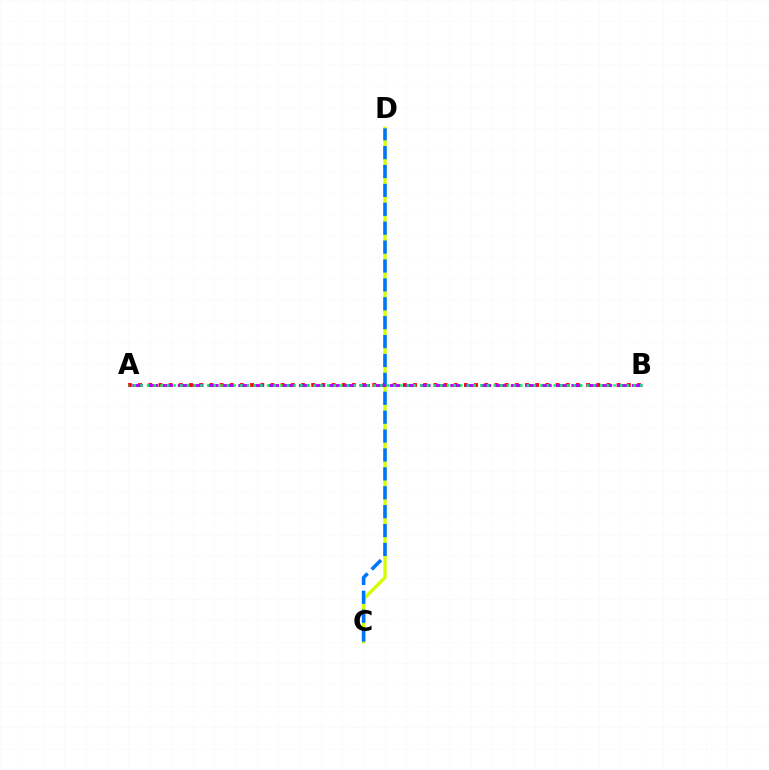{('C', 'D'): [{'color': '#d1ff00', 'line_style': 'solid', 'thickness': 2.41}, {'color': '#0074ff', 'line_style': 'dashed', 'thickness': 2.57}], ('A', 'B'): [{'color': '#ff0000', 'line_style': 'dotted', 'thickness': 2.77}, {'color': '#b900ff', 'line_style': 'dashed', 'thickness': 2.06}, {'color': '#00ff5c', 'line_style': 'dotted', 'thickness': 1.81}]}